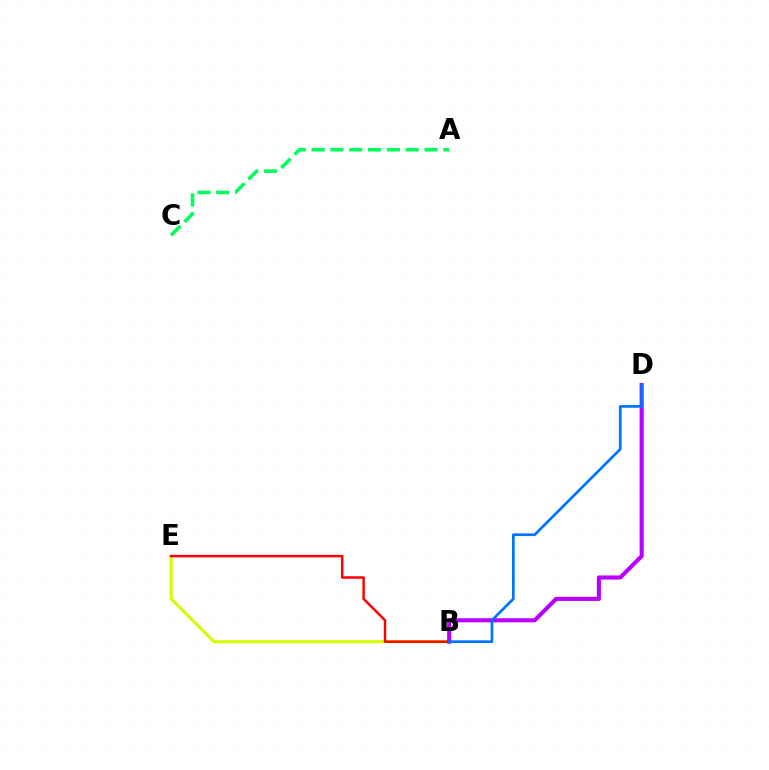{('B', 'E'): [{'color': '#d1ff00', 'line_style': 'solid', 'thickness': 2.21}, {'color': '#ff0000', 'line_style': 'solid', 'thickness': 1.78}], ('B', 'D'): [{'color': '#b900ff', 'line_style': 'solid', 'thickness': 2.95}, {'color': '#0074ff', 'line_style': 'solid', 'thickness': 1.94}], ('A', 'C'): [{'color': '#00ff5c', 'line_style': 'dashed', 'thickness': 2.56}]}